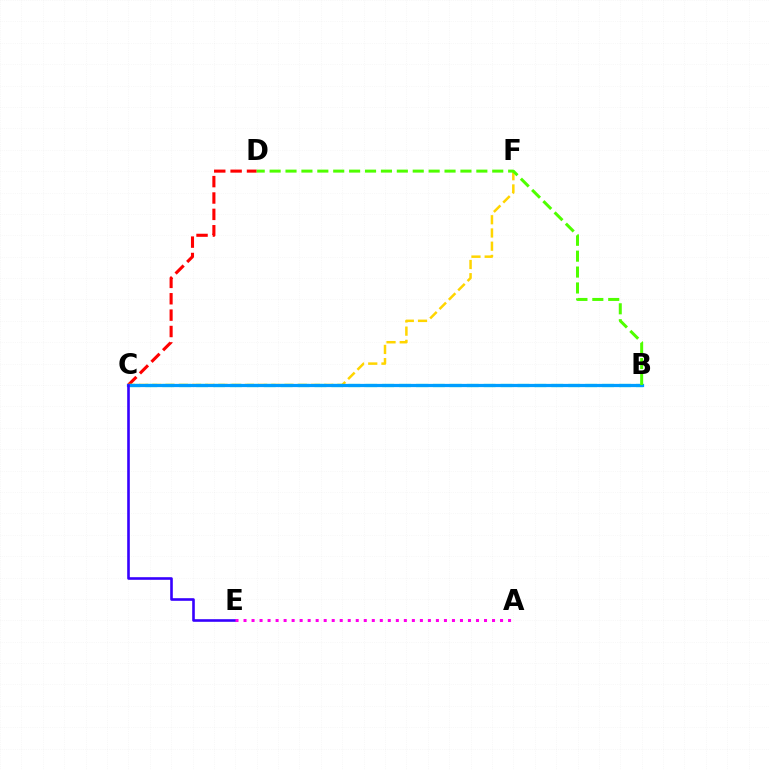{('C', 'D'): [{'color': '#ff0000', 'line_style': 'dashed', 'thickness': 2.22}], ('C', 'F'): [{'color': '#ffd500', 'line_style': 'dashed', 'thickness': 1.8}], ('B', 'C'): [{'color': '#00ff86', 'line_style': 'dashed', 'thickness': 2.3}, {'color': '#009eff', 'line_style': 'solid', 'thickness': 2.32}], ('B', 'D'): [{'color': '#4fff00', 'line_style': 'dashed', 'thickness': 2.16}], ('C', 'E'): [{'color': '#3700ff', 'line_style': 'solid', 'thickness': 1.88}], ('A', 'E'): [{'color': '#ff00ed', 'line_style': 'dotted', 'thickness': 2.18}]}